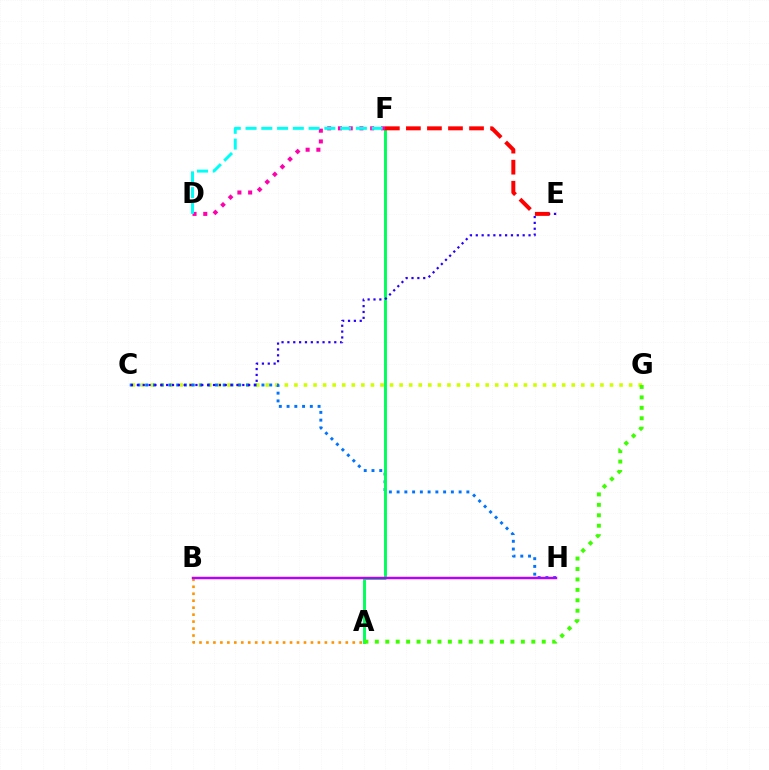{('A', 'B'): [{'color': '#ff9400', 'line_style': 'dotted', 'thickness': 1.89}], ('C', 'G'): [{'color': '#d1ff00', 'line_style': 'dotted', 'thickness': 2.6}], ('C', 'H'): [{'color': '#0074ff', 'line_style': 'dotted', 'thickness': 2.11}], ('A', 'F'): [{'color': '#00ff5c', 'line_style': 'solid', 'thickness': 2.11}], ('C', 'E'): [{'color': '#2500ff', 'line_style': 'dotted', 'thickness': 1.59}], ('B', 'H'): [{'color': '#b900ff', 'line_style': 'solid', 'thickness': 1.77}], ('D', 'F'): [{'color': '#ff00ac', 'line_style': 'dotted', 'thickness': 2.92}, {'color': '#00fff6', 'line_style': 'dashed', 'thickness': 2.14}], ('E', 'F'): [{'color': '#ff0000', 'line_style': 'dashed', 'thickness': 2.86}], ('A', 'G'): [{'color': '#3dff00', 'line_style': 'dotted', 'thickness': 2.83}]}